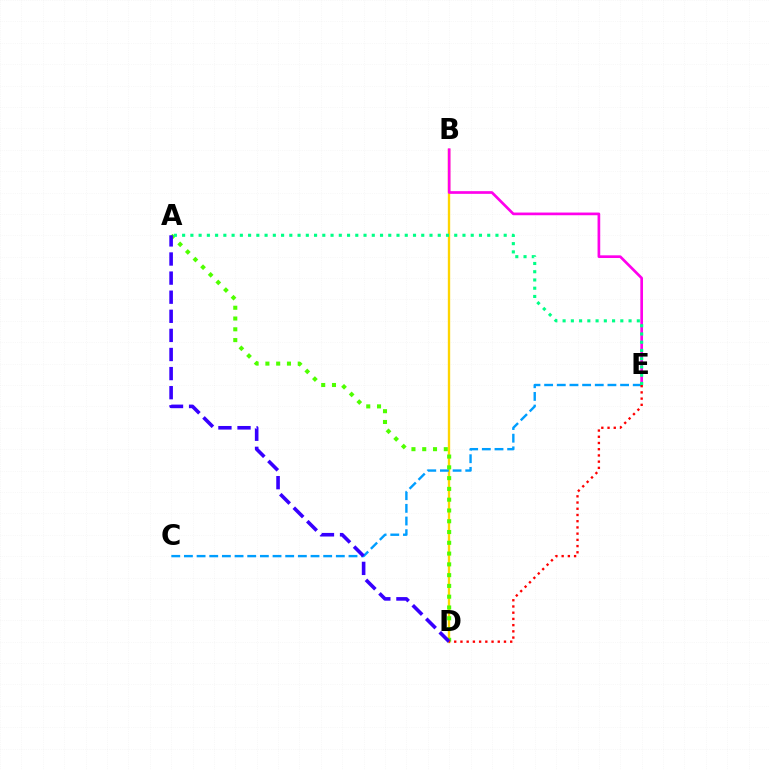{('B', 'D'): [{'color': '#ffd500', 'line_style': 'solid', 'thickness': 1.7}], ('B', 'E'): [{'color': '#ff00ed', 'line_style': 'solid', 'thickness': 1.93}], ('C', 'E'): [{'color': '#009eff', 'line_style': 'dashed', 'thickness': 1.72}], ('A', 'D'): [{'color': '#4fff00', 'line_style': 'dotted', 'thickness': 2.93}, {'color': '#3700ff', 'line_style': 'dashed', 'thickness': 2.59}], ('A', 'E'): [{'color': '#00ff86', 'line_style': 'dotted', 'thickness': 2.24}], ('D', 'E'): [{'color': '#ff0000', 'line_style': 'dotted', 'thickness': 1.69}]}